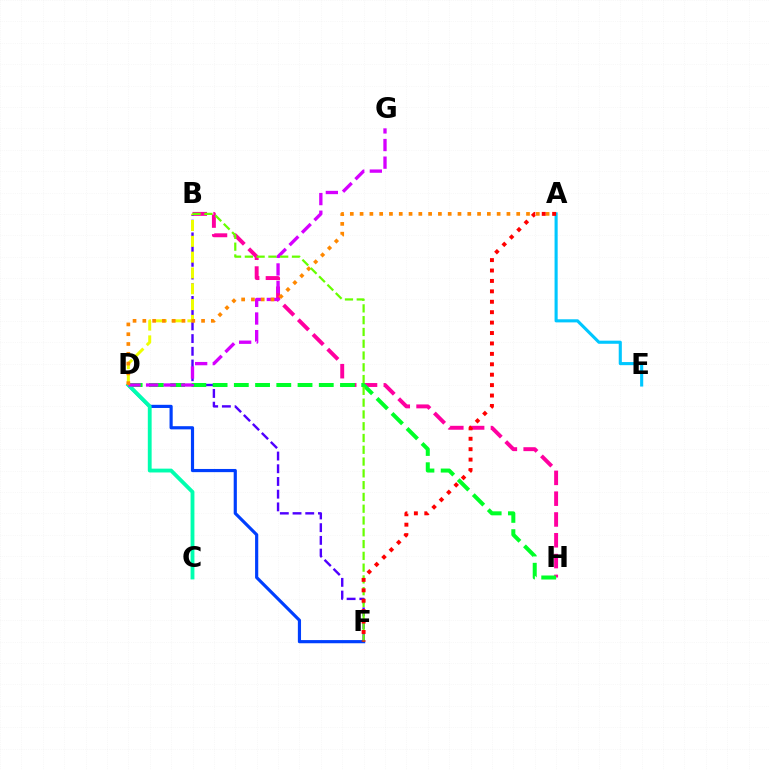{('B', 'H'): [{'color': '#ff00a0', 'line_style': 'dashed', 'thickness': 2.83}], ('B', 'F'): [{'color': '#4f00ff', 'line_style': 'dashed', 'thickness': 1.73}, {'color': '#66ff00', 'line_style': 'dashed', 'thickness': 1.6}], ('D', 'H'): [{'color': '#00ff27', 'line_style': 'dashed', 'thickness': 2.88}], ('D', 'F'): [{'color': '#003fff', 'line_style': 'solid', 'thickness': 2.28}], ('B', 'D'): [{'color': '#eeff00', 'line_style': 'dashed', 'thickness': 2.15}], ('C', 'D'): [{'color': '#00ffaf', 'line_style': 'solid', 'thickness': 2.76}], ('D', 'G'): [{'color': '#d600ff', 'line_style': 'dashed', 'thickness': 2.39}], ('A', 'D'): [{'color': '#ff8800', 'line_style': 'dotted', 'thickness': 2.66}], ('A', 'E'): [{'color': '#00c7ff', 'line_style': 'solid', 'thickness': 2.24}], ('A', 'F'): [{'color': '#ff0000', 'line_style': 'dotted', 'thickness': 2.83}]}